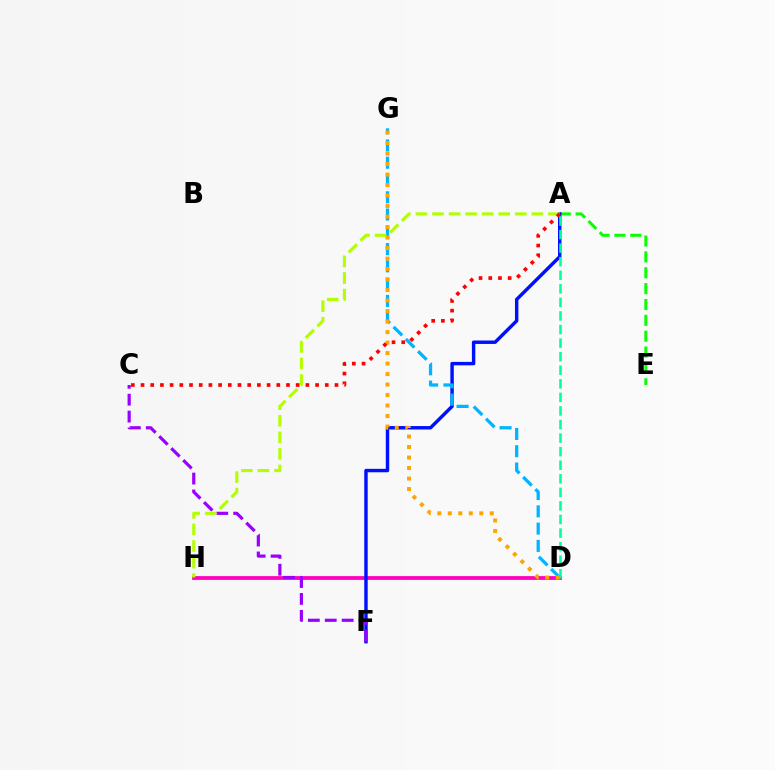{('D', 'H'): [{'color': '#ff00bd', 'line_style': 'solid', 'thickness': 2.71}], ('A', 'E'): [{'color': '#08ff00', 'line_style': 'dashed', 'thickness': 2.15}], ('A', 'F'): [{'color': '#0010ff', 'line_style': 'solid', 'thickness': 2.47}], ('D', 'G'): [{'color': '#00b5ff', 'line_style': 'dashed', 'thickness': 2.35}, {'color': '#ffa500', 'line_style': 'dotted', 'thickness': 2.85}], ('C', 'F'): [{'color': '#9b00ff', 'line_style': 'dashed', 'thickness': 2.3}], ('A', 'H'): [{'color': '#b3ff00', 'line_style': 'dashed', 'thickness': 2.25}], ('A', 'C'): [{'color': '#ff0000', 'line_style': 'dotted', 'thickness': 2.63}], ('A', 'D'): [{'color': '#00ff9d', 'line_style': 'dashed', 'thickness': 1.84}]}